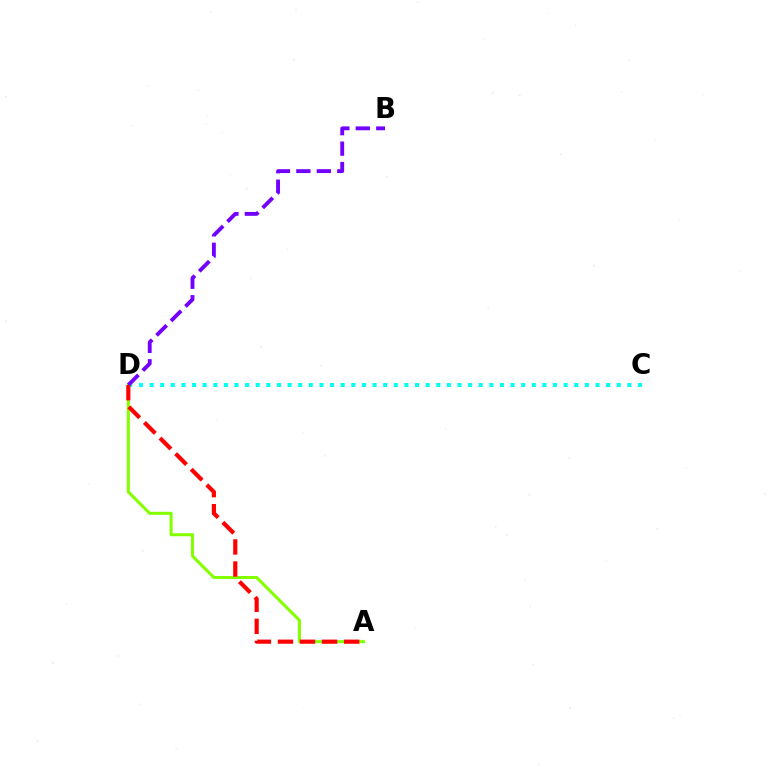{('A', 'D'): [{'color': '#84ff00', 'line_style': 'solid', 'thickness': 2.2}, {'color': '#ff0000', 'line_style': 'dashed', 'thickness': 3.0}], ('C', 'D'): [{'color': '#00fff6', 'line_style': 'dotted', 'thickness': 2.88}], ('B', 'D'): [{'color': '#7200ff', 'line_style': 'dashed', 'thickness': 2.78}]}